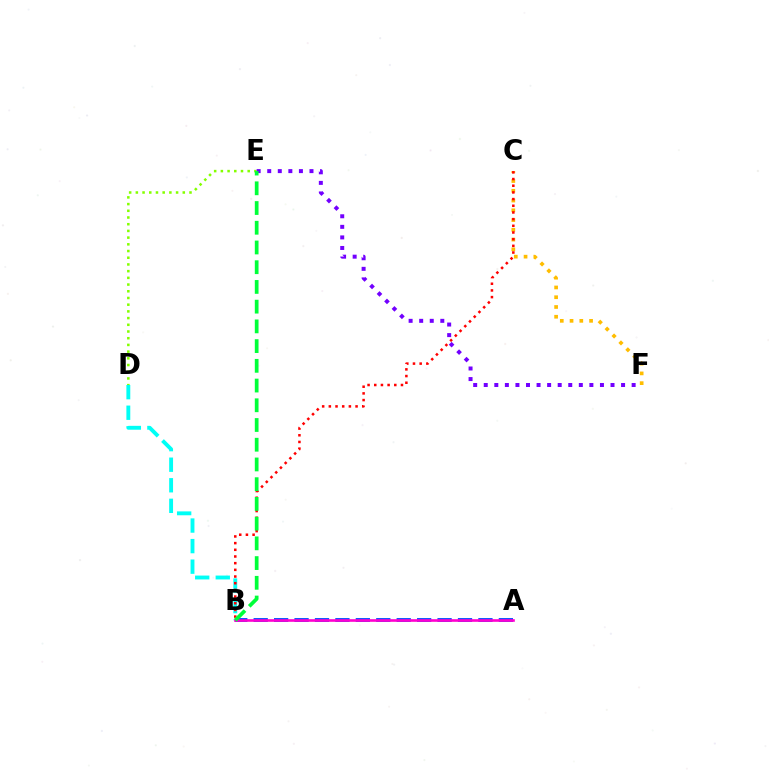{('C', 'F'): [{'color': '#ffbd00', 'line_style': 'dotted', 'thickness': 2.65}], ('D', 'E'): [{'color': '#84ff00', 'line_style': 'dotted', 'thickness': 1.82}], ('B', 'D'): [{'color': '#00fff6', 'line_style': 'dashed', 'thickness': 2.79}], ('B', 'C'): [{'color': '#ff0000', 'line_style': 'dotted', 'thickness': 1.81}], ('E', 'F'): [{'color': '#7200ff', 'line_style': 'dotted', 'thickness': 2.87}], ('A', 'B'): [{'color': '#004bff', 'line_style': 'dashed', 'thickness': 2.78}, {'color': '#ff00cf', 'line_style': 'solid', 'thickness': 1.89}], ('B', 'E'): [{'color': '#00ff39', 'line_style': 'dashed', 'thickness': 2.68}]}